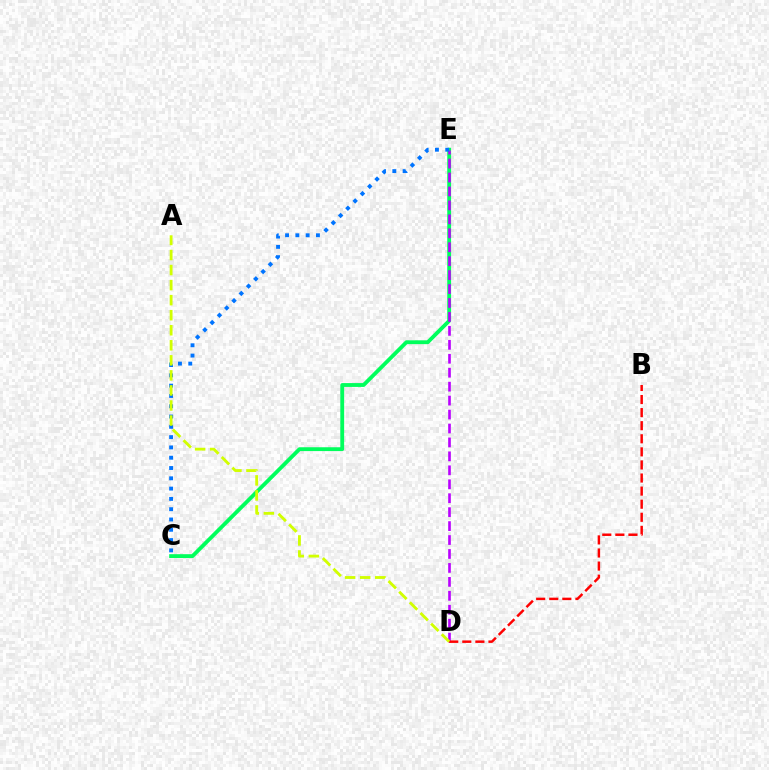{('C', 'E'): [{'color': '#00ff5c', 'line_style': 'solid', 'thickness': 2.76}, {'color': '#0074ff', 'line_style': 'dotted', 'thickness': 2.8}], ('D', 'E'): [{'color': '#b900ff', 'line_style': 'dashed', 'thickness': 1.89}], ('B', 'D'): [{'color': '#ff0000', 'line_style': 'dashed', 'thickness': 1.78}], ('A', 'D'): [{'color': '#d1ff00', 'line_style': 'dashed', 'thickness': 2.04}]}